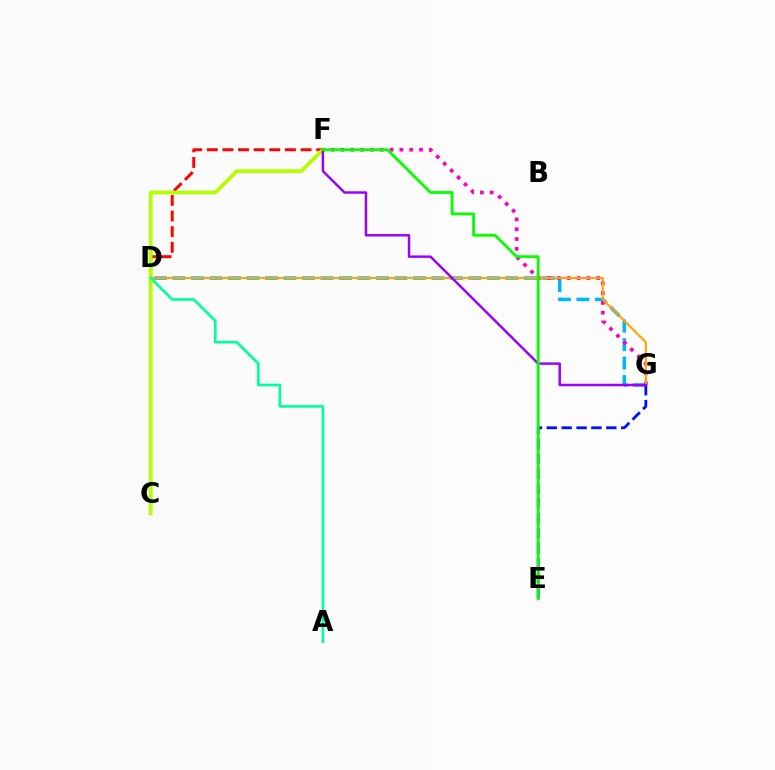{('D', 'G'): [{'color': '#00b5ff', 'line_style': 'dashed', 'thickness': 2.51}, {'color': '#ffa500', 'line_style': 'solid', 'thickness': 1.54}], ('D', 'F'): [{'color': '#ff0000', 'line_style': 'dashed', 'thickness': 2.12}], ('F', 'G'): [{'color': '#ff00bd', 'line_style': 'dotted', 'thickness': 2.67}, {'color': '#9b00ff', 'line_style': 'solid', 'thickness': 1.77}], ('C', 'F'): [{'color': '#b3ff00', 'line_style': 'solid', 'thickness': 2.72}], ('E', 'G'): [{'color': '#0010ff', 'line_style': 'dashed', 'thickness': 2.02}], ('A', 'D'): [{'color': '#00ff9d', 'line_style': 'solid', 'thickness': 1.9}], ('E', 'F'): [{'color': '#08ff00', 'line_style': 'solid', 'thickness': 2.05}]}